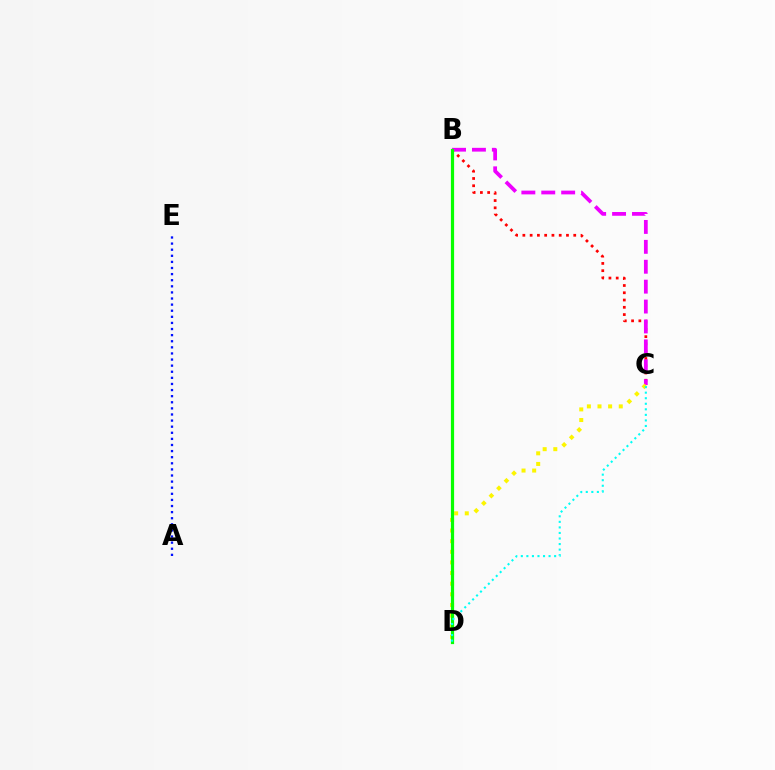{('B', 'C'): [{'color': '#ff0000', 'line_style': 'dotted', 'thickness': 1.97}, {'color': '#ee00ff', 'line_style': 'dashed', 'thickness': 2.7}], ('C', 'D'): [{'color': '#fcf500', 'line_style': 'dotted', 'thickness': 2.89}, {'color': '#00fff6', 'line_style': 'dotted', 'thickness': 1.51}], ('B', 'D'): [{'color': '#08ff00', 'line_style': 'solid', 'thickness': 2.31}], ('A', 'E'): [{'color': '#0010ff', 'line_style': 'dotted', 'thickness': 1.66}]}